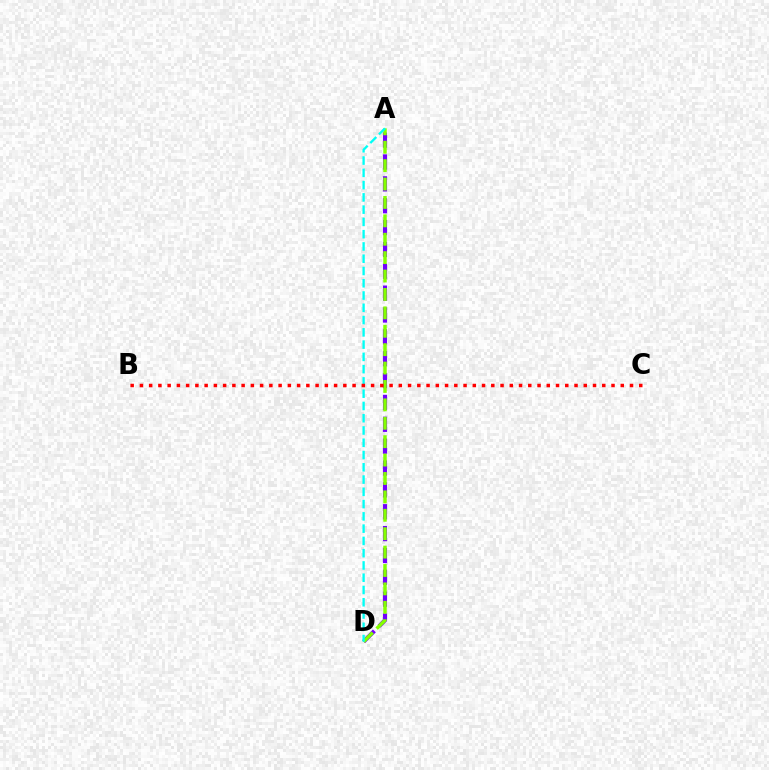{('A', 'D'): [{'color': '#7200ff', 'line_style': 'dashed', 'thickness': 2.97}, {'color': '#84ff00', 'line_style': 'dashed', 'thickness': 2.5}, {'color': '#00fff6', 'line_style': 'dashed', 'thickness': 1.67}], ('B', 'C'): [{'color': '#ff0000', 'line_style': 'dotted', 'thickness': 2.51}]}